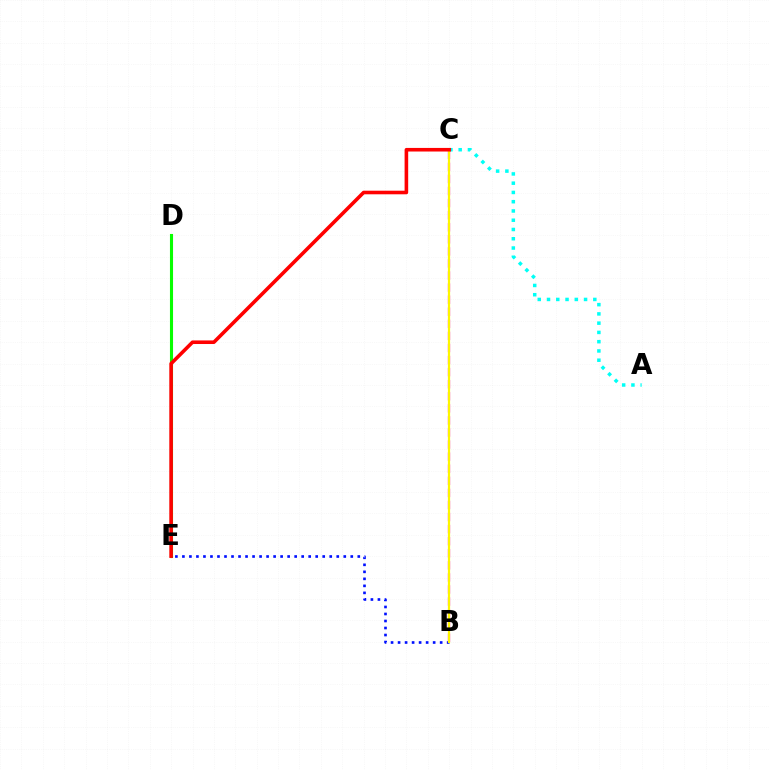{('A', 'C'): [{'color': '#00fff6', 'line_style': 'dotted', 'thickness': 2.52}], ('B', 'E'): [{'color': '#0010ff', 'line_style': 'dotted', 'thickness': 1.91}], ('D', 'E'): [{'color': '#08ff00', 'line_style': 'solid', 'thickness': 2.22}], ('B', 'C'): [{'color': '#ee00ff', 'line_style': 'dashed', 'thickness': 1.64}, {'color': '#fcf500', 'line_style': 'solid', 'thickness': 1.59}], ('C', 'E'): [{'color': '#ff0000', 'line_style': 'solid', 'thickness': 2.59}]}